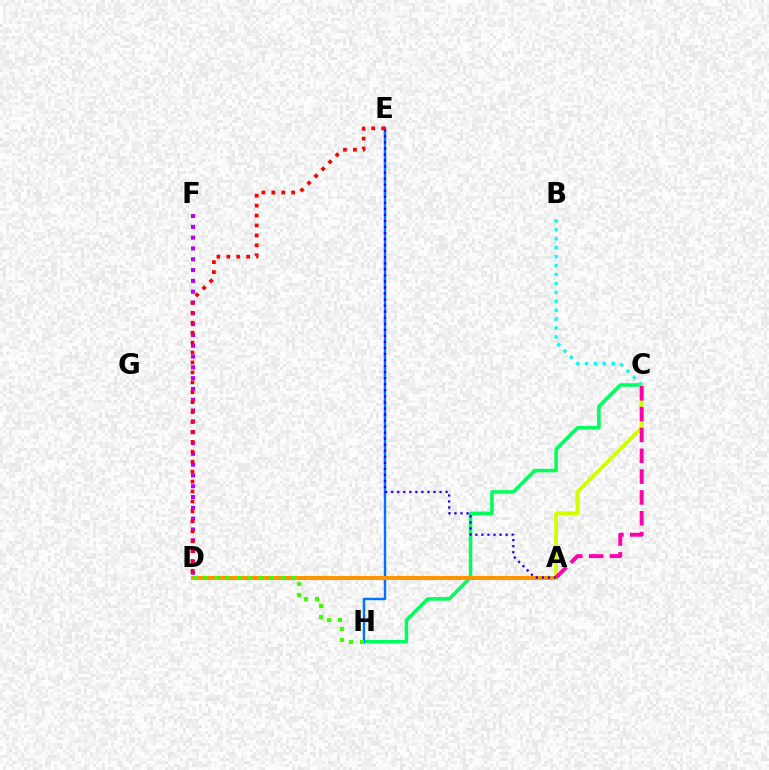{('C', 'H'): [{'color': '#00ff5c', 'line_style': 'solid', 'thickness': 2.54}], ('E', 'H'): [{'color': '#0074ff', 'line_style': 'solid', 'thickness': 1.74}], ('A', 'D'): [{'color': '#ff9400', 'line_style': 'solid', 'thickness': 2.9}], ('A', 'C'): [{'color': '#d1ff00', 'line_style': 'solid', 'thickness': 2.73}, {'color': '#ff00ac', 'line_style': 'dashed', 'thickness': 2.83}], ('D', 'F'): [{'color': '#b900ff', 'line_style': 'dotted', 'thickness': 2.94}], ('A', 'E'): [{'color': '#2500ff', 'line_style': 'dotted', 'thickness': 1.64}], ('B', 'C'): [{'color': '#00fff6', 'line_style': 'dotted', 'thickness': 2.42}], ('D', 'H'): [{'color': '#3dff00', 'line_style': 'dotted', 'thickness': 2.99}], ('D', 'E'): [{'color': '#ff0000', 'line_style': 'dotted', 'thickness': 2.7}]}